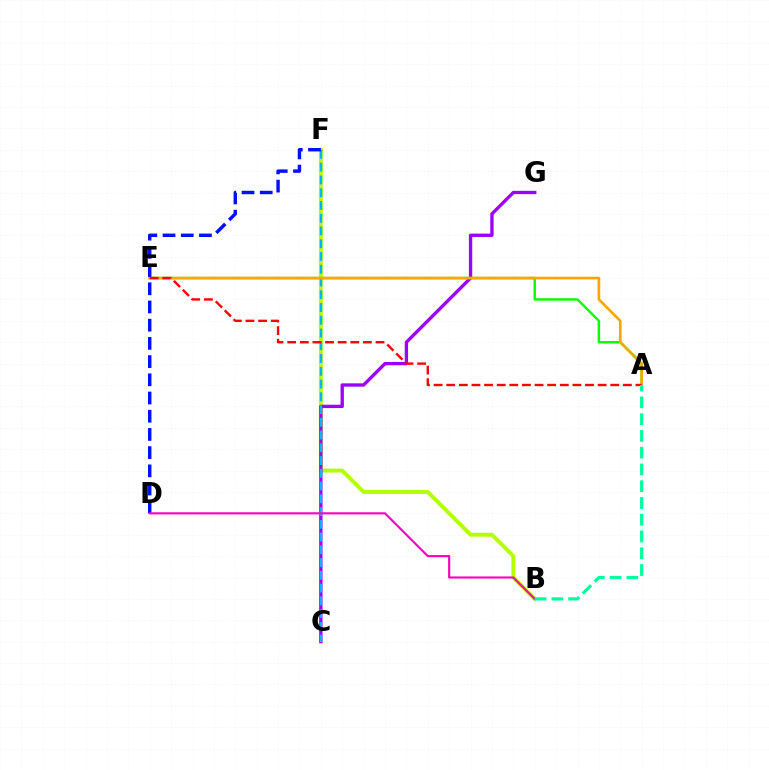{('B', 'F'): [{'color': '#b3ff00', 'line_style': 'solid', 'thickness': 2.8}], ('C', 'G'): [{'color': '#9b00ff', 'line_style': 'solid', 'thickness': 2.41}], ('C', 'F'): [{'color': '#00b5ff', 'line_style': 'dashed', 'thickness': 1.73}], ('A', 'E'): [{'color': '#08ff00', 'line_style': 'solid', 'thickness': 1.76}, {'color': '#ffa500', 'line_style': 'solid', 'thickness': 1.92}, {'color': '#ff0000', 'line_style': 'dashed', 'thickness': 1.71}], ('D', 'F'): [{'color': '#0010ff', 'line_style': 'dashed', 'thickness': 2.47}], ('B', 'D'): [{'color': '#ff00bd', 'line_style': 'solid', 'thickness': 1.54}], ('A', 'B'): [{'color': '#00ff9d', 'line_style': 'dashed', 'thickness': 2.28}]}